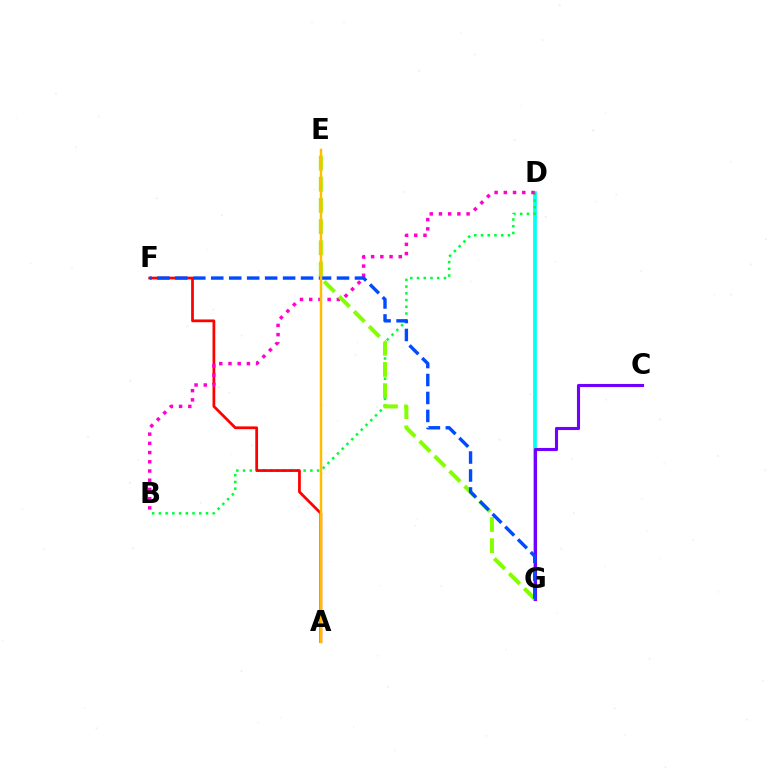{('D', 'G'): [{'color': '#00fff6', 'line_style': 'solid', 'thickness': 2.66}], ('B', 'D'): [{'color': '#00ff39', 'line_style': 'dotted', 'thickness': 1.83}, {'color': '#ff00cf', 'line_style': 'dotted', 'thickness': 2.5}], ('C', 'G'): [{'color': '#7200ff', 'line_style': 'solid', 'thickness': 2.24}], ('A', 'F'): [{'color': '#ff0000', 'line_style': 'solid', 'thickness': 1.98}], ('E', 'G'): [{'color': '#84ff00', 'line_style': 'dashed', 'thickness': 2.88}], ('F', 'G'): [{'color': '#004bff', 'line_style': 'dashed', 'thickness': 2.44}], ('A', 'E'): [{'color': '#ffbd00', 'line_style': 'solid', 'thickness': 1.79}]}